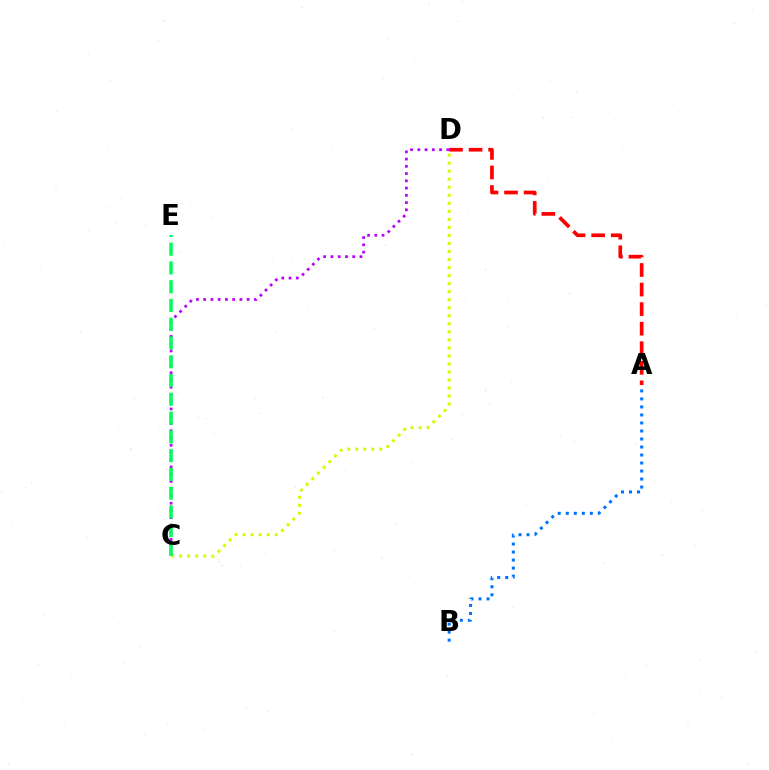{('A', 'B'): [{'color': '#0074ff', 'line_style': 'dotted', 'thickness': 2.18}], ('C', 'D'): [{'color': '#b900ff', 'line_style': 'dotted', 'thickness': 1.97}, {'color': '#d1ff00', 'line_style': 'dotted', 'thickness': 2.18}], ('C', 'E'): [{'color': '#00ff5c', 'line_style': 'dashed', 'thickness': 2.55}], ('A', 'D'): [{'color': '#ff0000', 'line_style': 'dashed', 'thickness': 2.66}]}